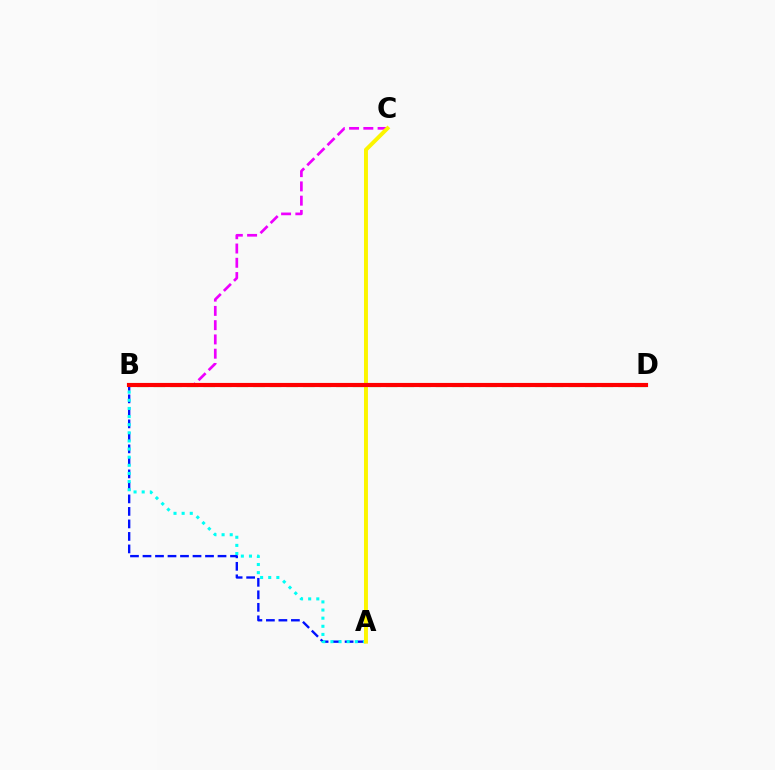{('A', 'B'): [{'color': '#0010ff', 'line_style': 'dashed', 'thickness': 1.7}, {'color': '#00fff6', 'line_style': 'dotted', 'thickness': 2.21}], ('B', 'D'): [{'color': '#08ff00', 'line_style': 'dashed', 'thickness': 2.25}, {'color': '#ff0000', 'line_style': 'solid', 'thickness': 2.98}], ('B', 'C'): [{'color': '#ee00ff', 'line_style': 'dashed', 'thickness': 1.94}], ('A', 'C'): [{'color': '#fcf500', 'line_style': 'solid', 'thickness': 2.84}]}